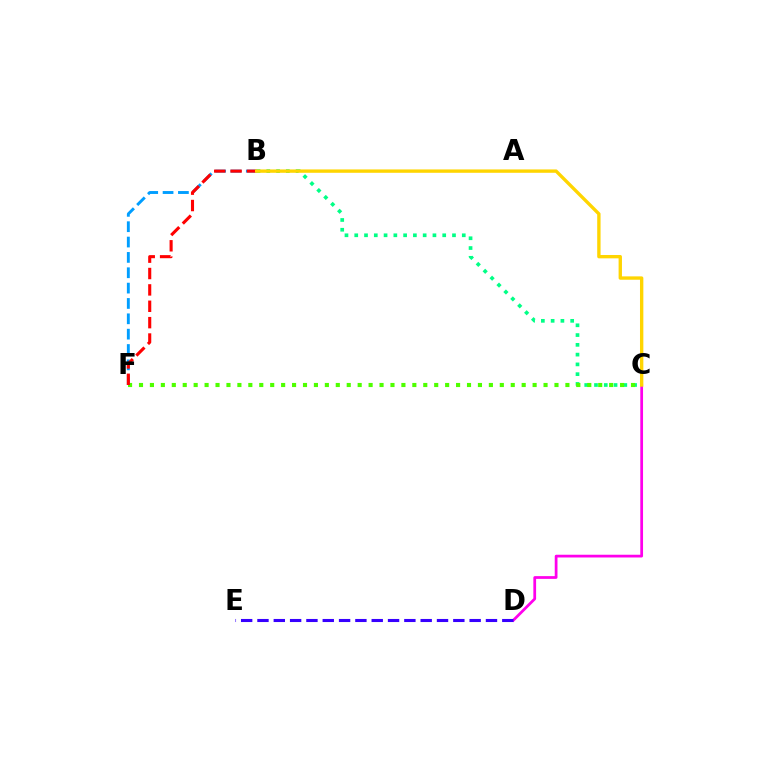{('C', 'D'): [{'color': '#ff00ed', 'line_style': 'solid', 'thickness': 1.98}], ('B', 'C'): [{'color': '#00ff86', 'line_style': 'dotted', 'thickness': 2.66}, {'color': '#ffd500', 'line_style': 'solid', 'thickness': 2.42}], ('C', 'F'): [{'color': '#4fff00', 'line_style': 'dotted', 'thickness': 2.97}], ('D', 'E'): [{'color': '#3700ff', 'line_style': 'dashed', 'thickness': 2.22}], ('B', 'F'): [{'color': '#009eff', 'line_style': 'dashed', 'thickness': 2.09}, {'color': '#ff0000', 'line_style': 'dashed', 'thickness': 2.22}]}